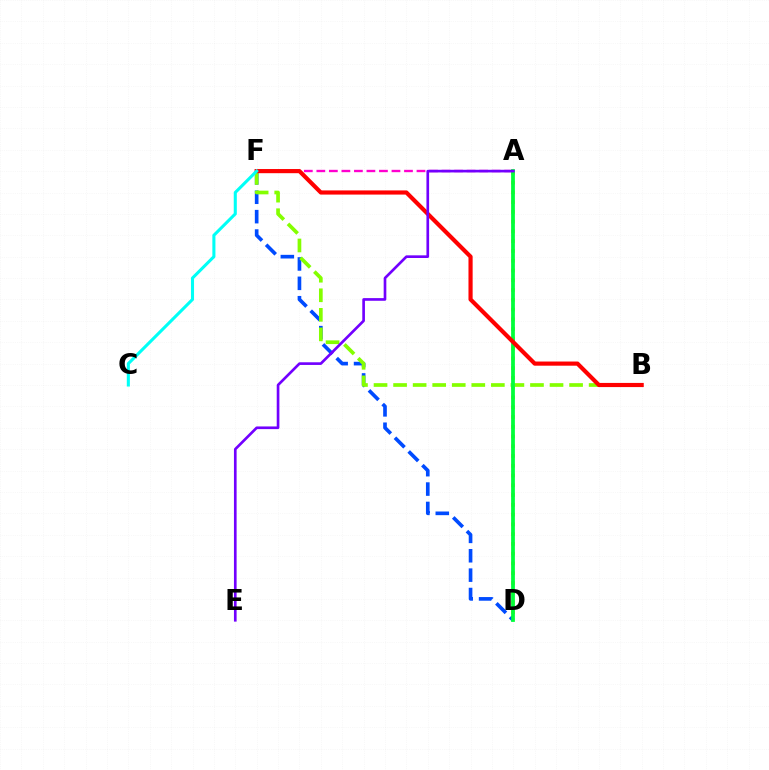{('A', 'D'): [{'color': '#ffbd00', 'line_style': 'dotted', 'thickness': 2.65}, {'color': '#00ff39', 'line_style': 'solid', 'thickness': 2.71}], ('D', 'F'): [{'color': '#004bff', 'line_style': 'dashed', 'thickness': 2.63}], ('B', 'F'): [{'color': '#84ff00', 'line_style': 'dashed', 'thickness': 2.66}, {'color': '#ff0000', 'line_style': 'solid', 'thickness': 2.99}], ('A', 'F'): [{'color': '#ff00cf', 'line_style': 'dashed', 'thickness': 1.7}], ('A', 'E'): [{'color': '#7200ff', 'line_style': 'solid', 'thickness': 1.92}], ('C', 'F'): [{'color': '#00fff6', 'line_style': 'solid', 'thickness': 2.21}]}